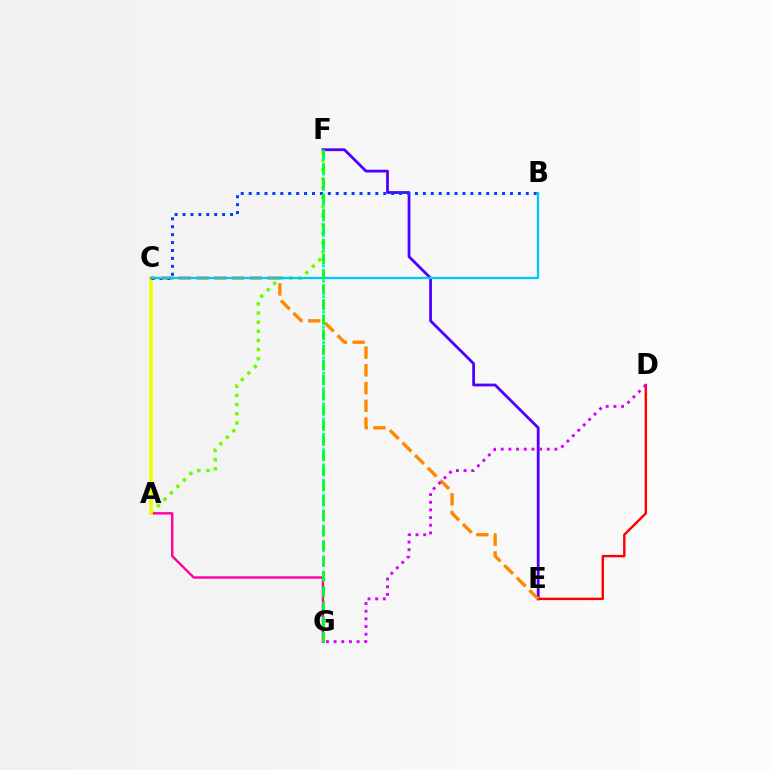{('E', 'F'): [{'color': '#4f00ff', 'line_style': 'solid', 'thickness': 2.01}], ('A', 'F'): [{'color': '#66ff00', 'line_style': 'dotted', 'thickness': 2.48}], ('F', 'G'): [{'color': '#00ffaf', 'line_style': 'dotted', 'thickness': 2.08}, {'color': '#00ff27', 'line_style': 'dashed', 'thickness': 2.05}], ('A', 'G'): [{'color': '#ff00a0', 'line_style': 'solid', 'thickness': 1.74}], ('A', 'C'): [{'color': '#eeff00', 'line_style': 'solid', 'thickness': 2.65}], ('D', 'E'): [{'color': '#ff0000', 'line_style': 'solid', 'thickness': 1.73}], ('C', 'E'): [{'color': '#ff8800', 'line_style': 'dashed', 'thickness': 2.41}], ('B', 'C'): [{'color': '#003fff', 'line_style': 'dotted', 'thickness': 2.15}, {'color': '#00c7ff', 'line_style': 'solid', 'thickness': 1.66}], ('D', 'G'): [{'color': '#d600ff', 'line_style': 'dotted', 'thickness': 2.08}]}